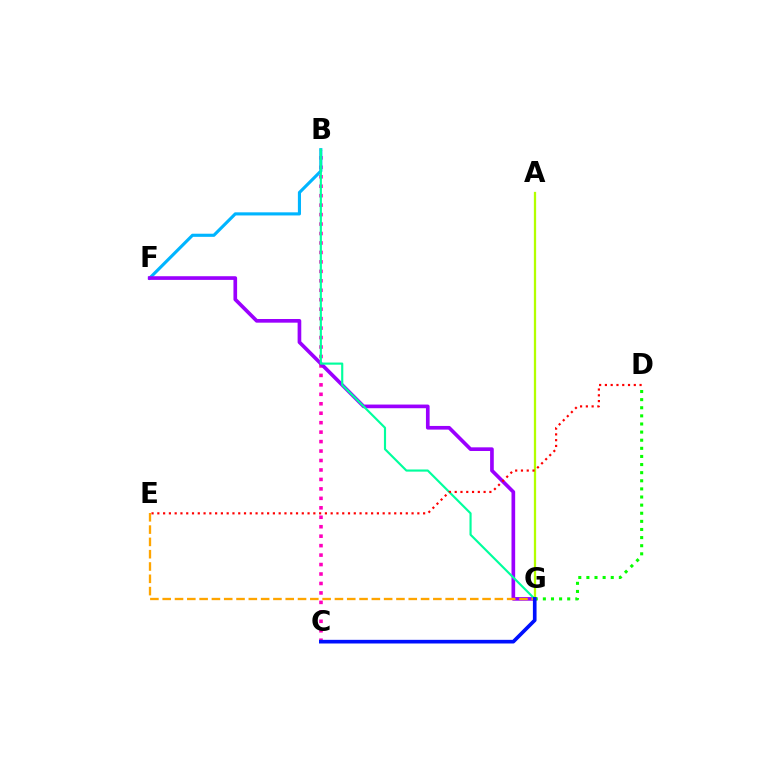{('A', 'G'): [{'color': '#b3ff00', 'line_style': 'solid', 'thickness': 1.64}], ('B', 'C'): [{'color': '#ff00bd', 'line_style': 'dotted', 'thickness': 2.57}], ('B', 'F'): [{'color': '#00b5ff', 'line_style': 'solid', 'thickness': 2.25}], ('F', 'G'): [{'color': '#9b00ff', 'line_style': 'solid', 'thickness': 2.64}], ('D', 'G'): [{'color': '#08ff00', 'line_style': 'dotted', 'thickness': 2.2}], ('B', 'G'): [{'color': '#00ff9d', 'line_style': 'solid', 'thickness': 1.55}], ('E', 'G'): [{'color': '#ffa500', 'line_style': 'dashed', 'thickness': 1.67}], ('C', 'G'): [{'color': '#0010ff', 'line_style': 'solid', 'thickness': 2.63}], ('D', 'E'): [{'color': '#ff0000', 'line_style': 'dotted', 'thickness': 1.57}]}